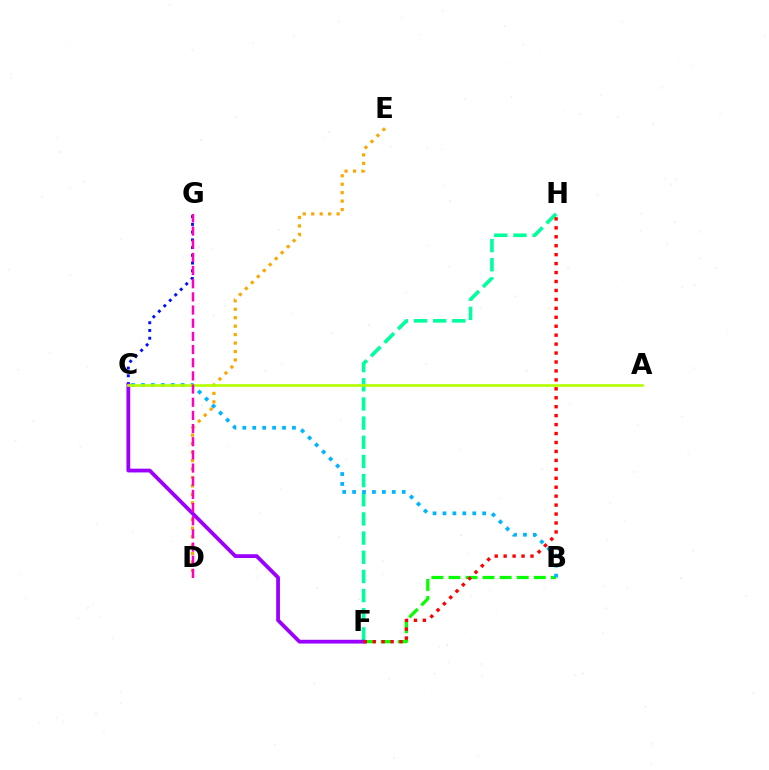{('D', 'E'): [{'color': '#ffa500', 'line_style': 'dotted', 'thickness': 2.3}], ('B', 'F'): [{'color': '#08ff00', 'line_style': 'dashed', 'thickness': 2.32}], ('C', 'G'): [{'color': '#0010ff', 'line_style': 'dotted', 'thickness': 2.1}], ('F', 'H'): [{'color': '#00ff9d', 'line_style': 'dashed', 'thickness': 2.6}, {'color': '#ff0000', 'line_style': 'dotted', 'thickness': 2.43}], ('C', 'F'): [{'color': '#9b00ff', 'line_style': 'solid', 'thickness': 2.72}], ('B', 'C'): [{'color': '#00b5ff', 'line_style': 'dotted', 'thickness': 2.7}], ('A', 'C'): [{'color': '#b3ff00', 'line_style': 'solid', 'thickness': 1.9}], ('D', 'G'): [{'color': '#ff00bd', 'line_style': 'dashed', 'thickness': 1.79}]}